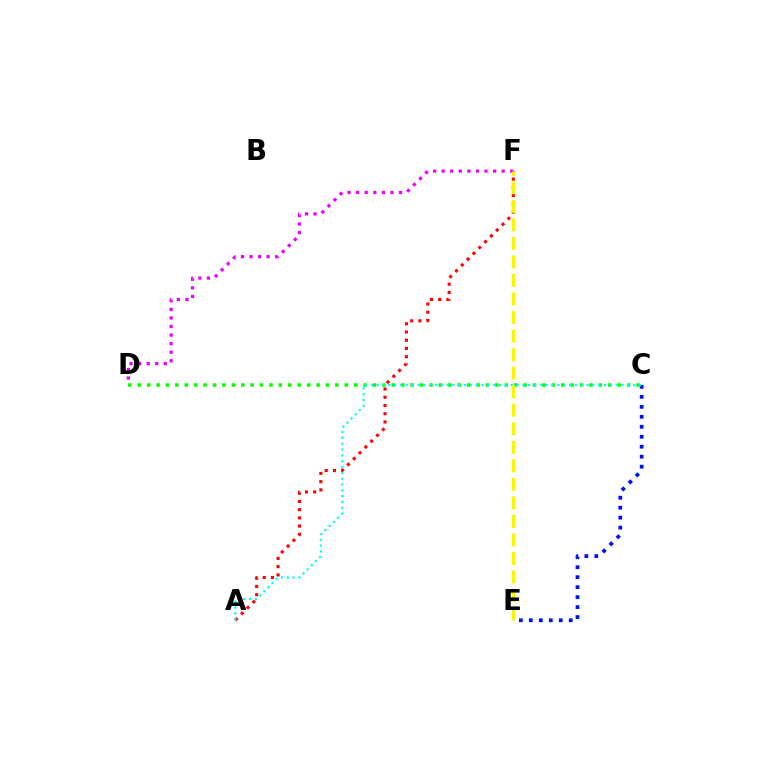{('C', 'E'): [{'color': '#0010ff', 'line_style': 'dotted', 'thickness': 2.71}], ('A', 'F'): [{'color': '#ff0000', 'line_style': 'dotted', 'thickness': 2.24}], ('C', 'D'): [{'color': '#08ff00', 'line_style': 'dotted', 'thickness': 2.56}], ('D', 'F'): [{'color': '#ee00ff', 'line_style': 'dotted', 'thickness': 2.33}], ('A', 'C'): [{'color': '#00fff6', 'line_style': 'dotted', 'thickness': 1.58}], ('E', 'F'): [{'color': '#fcf500', 'line_style': 'dashed', 'thickness': 2.52}]}